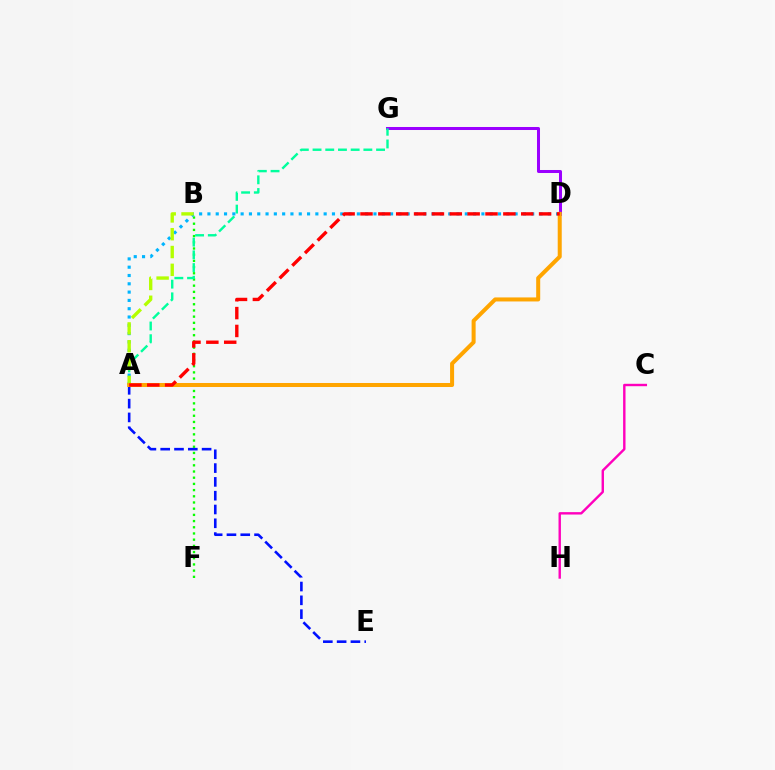{('D', 'G'): [{'color': '#9b00ff', 'line_style': 'solid', 'thickness': 2.17}], ('B', 'F'): [{'color': '#08ff00', 'line_style': 'dotted', 'thickness': 1.68}], ('A', 'G'): [{'color': '#00ff9d', 'line_style': 'dashed', 'thickness': 1.73}], ('A', 'D'): [{'color': '#00b5ff', 'line_style': 'dotted', 'thickness': 2.26}, {'color': '#ffa500', 'line_style': 'solid', 'thickness': 2.89}, {'color': '#ff0000', 'line_style': 'dashed', 'thickness': 2.43}], ('A', 'B'): [{'color': '#b3ff00', 'line_style': 'dashed', 'thickness': 2.42}], ('A', 'E'): [{'color': '#0010ff', 'line_style': 'dashed', 'thickness': 1.87}], ('C', 'H'): [{'color': '#ff00bd', 'line_style': 'solid', 'thickness': 1.73}]}